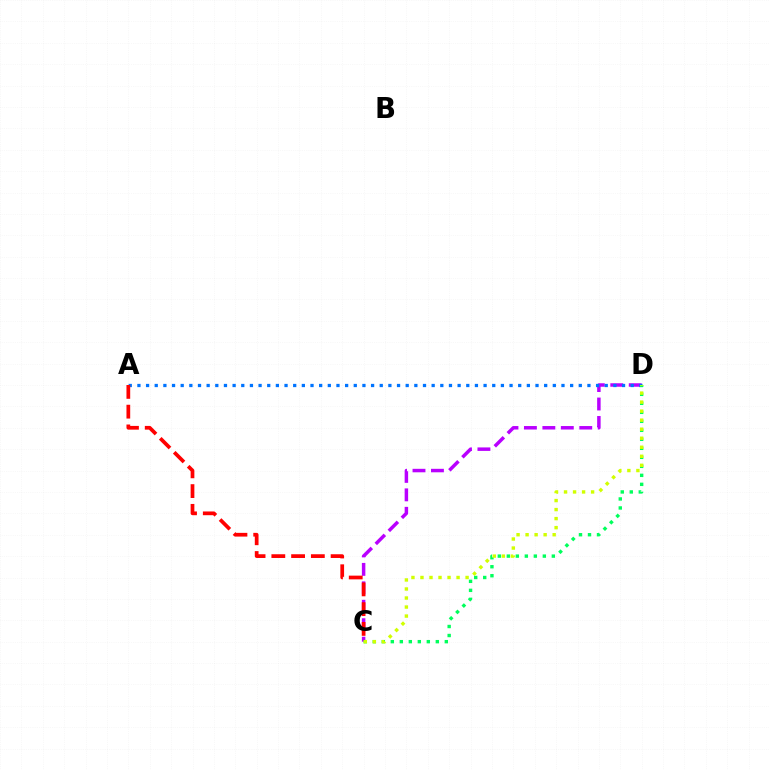{('C', 'D'): [{'color': '#b900ff', 'line_style': 'dashed', 'thickness': 2.51}, {'color': '#00ff5c', 'line_style': 'dotted', 'thickness': 2.45}, {'color': '#d1ff00', 'line_style': 'dotted', 'thickness': 2.45}], ('A', 'D'): [{'color': '#0074ff', 'line_style': 'dotted', 'thickness': 2.35}], ('A', 'C'): [{'color': '#ff0000', 'line_style': 'dashed', 'thickness': 2.68}]}